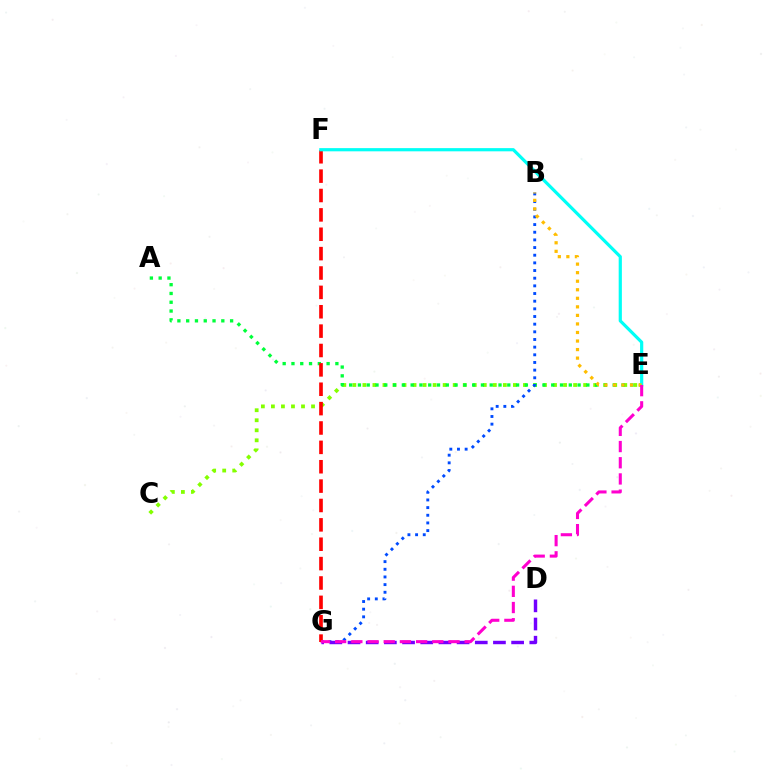{('C', 'E'): [{'color': '#84ff00', 'line_style': 'dotted', 'thickness': 2.73}], ('A', 'E'): [{'color': '#00ff39', 'line_style': 'dotted', 'thickness': 2.39}], ('B', 'G'): [{'color': '#004bff', 'line_style': 'dotted', 'thickness': 2.08}], ('D', 'G'): [{'color': '#7200ff', 'line_style': 'dashed', 'thickness': 2.47}], ('F', 'G'): [{'color': '#ff0000', 'line_style': 'dashed', 'thickness': 2.63}], ('E', 'F'): [{'color': '#00fff6', 'line_style': 'solid', 'thickness': 2.3}], ('B', 'E'): [{'color': '#ffbd00', 'line_style': 'dotted', 'thickness': 2.32}], ('E', 'G'): [{'color': '#ff00cf', 'line_style': 'dashed', 'thickness': 2.2}]}